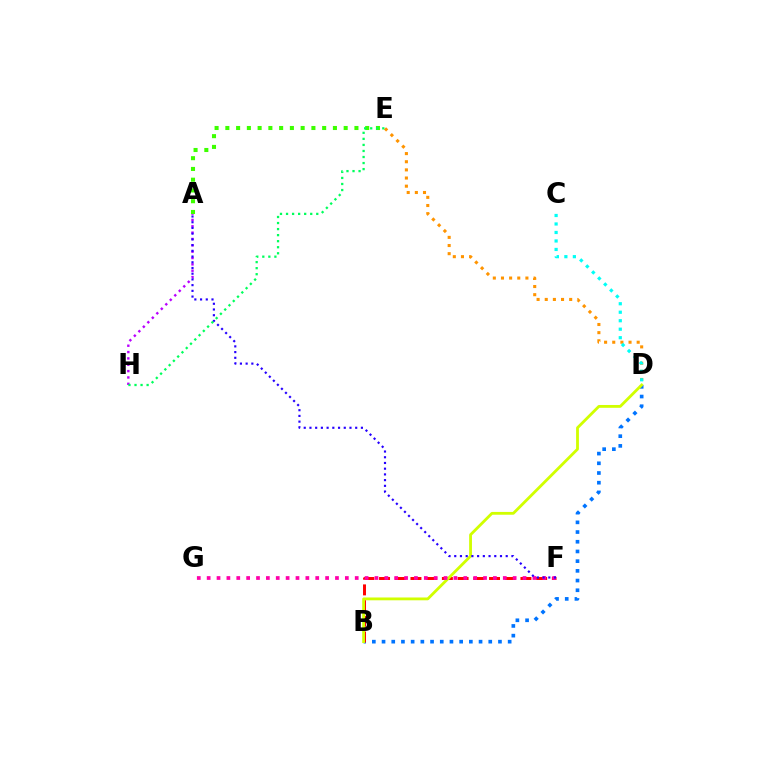{('B', 'D'): [{'color': '#0074ff', 'line_style': 'dotted', 'thickness': 2.64}, {'color': '#d1ff00', 'line_style': 'solid', 'thickness': 2.03}], ('B', 'F'): [{'color': '#ff0000', 'line_style': 'dashed', 'thickness': 2.13}], ('A', 'H'): [{'color': '#b900ff', 'line_style': 'dotted', 'thickness': 1.72}], ('F', 'G'): [{'color': '#ff00ac', 'line_style': 'dotted', 'thickness': 2.68}], ('D', 'E'): [{'color': '#ff9400', 'line_style': 'dotted', 'thickness': 2.21}], ('A', 'E'): [{'color': '#3dff00', 'line_style': 'dotted', 'thickness': 2.92}], ('A', 'F'): [{'color': '#2500ff', 'line_style': 'dotted', 'thickness': 1.55}], ('C', 'D'): [{'color': '#00fff6', 'line_style': 'dotted', 'thickness': 2.31}], ('E', 'H'): [{'color': '#00ff5c', 'line_style': 'dotted', 'thickness': 1.64}]}